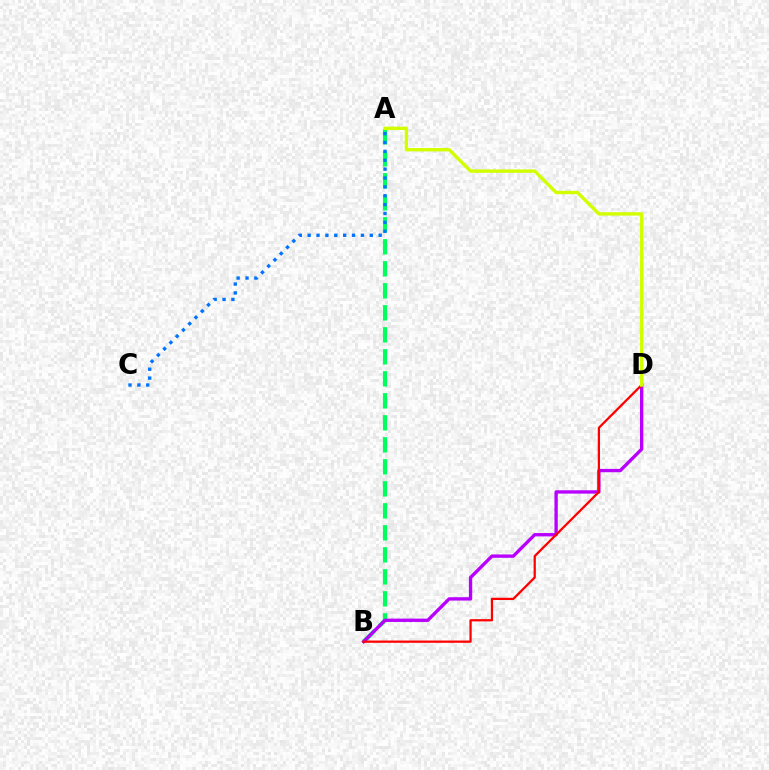{('A', 'B'): [{'color': '#00ff5c', 'line_style': 'dashed', 'thickness': 2.99}], ('A', 'C'): [{'color': '#0074ff', 'line_style': 'dotted', 'thickness': 2.41}], ('B', 'D'): [{'color': '#b900ff', 'line_style': 'solid', 'thickness': 2.4}, {'color': '#ff0000', 'line_style': 'solid', 'thickness': 1.62}], ('A', 'D'): [{'color': '#d1ff00', 'line_style': 'solid', 'thickness': 2.43}]}